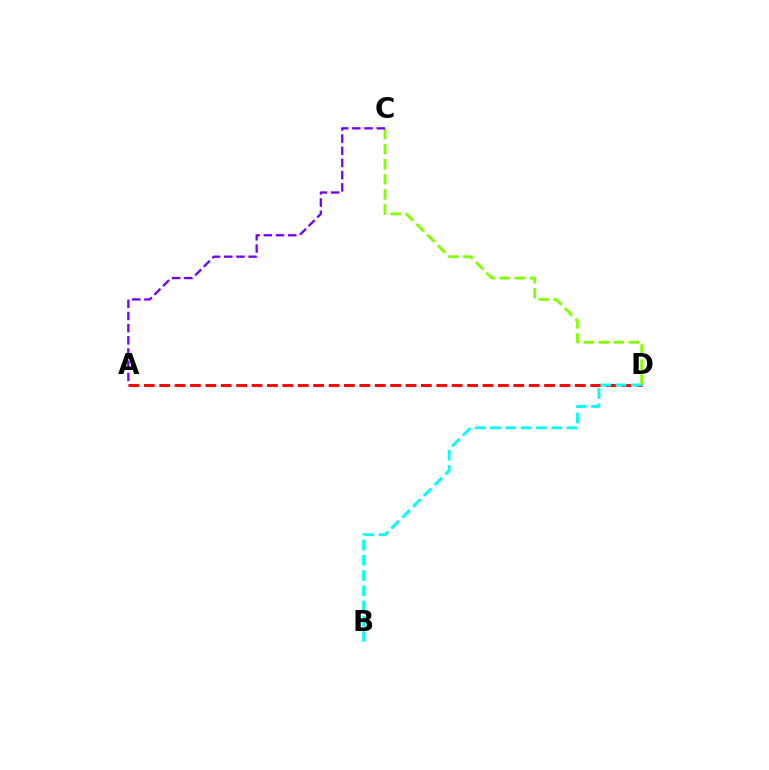{('A', 'D'): [{'color': '#ff0000', 'line_style': 'dashed', 'thickness': 2.09}], ('C', 'D'): [{'color': '#84ff00', 'line_style': 'dashed', 'thickness': 2.05}], ('B', 'D'): [{'color': '#00fff6', 'line_style': 'dashed', 'thickness': 2.08}], ('A', 'C'): [{'color': '#7200ff', 'line_style': 'dashed', 'thickness': 1.66}]}